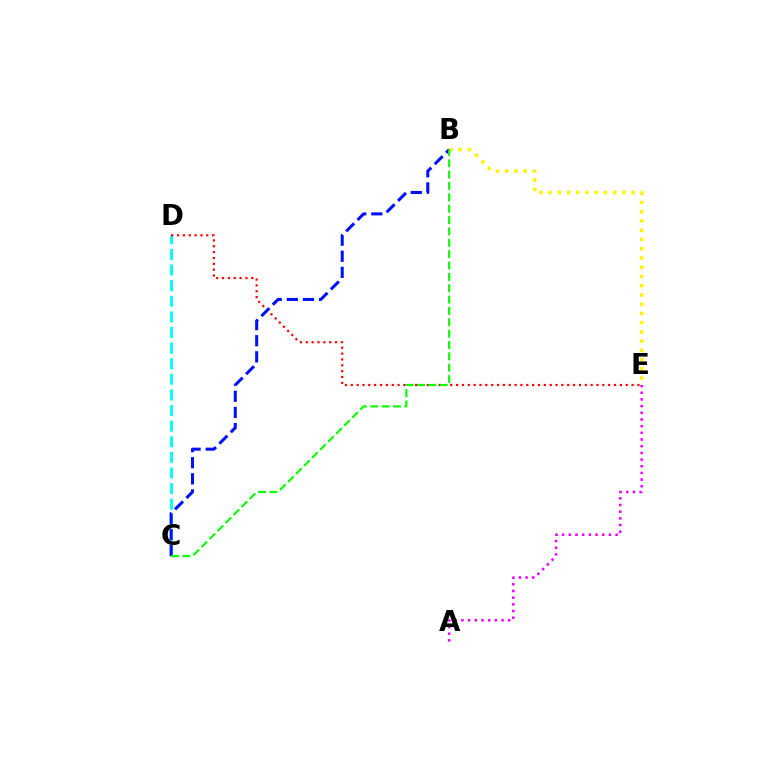{('A', 'E'): [{'color': '#ee00ff', 'line_style': 'dotted', 'thickness': 1.82}], ('B', 'E'): [{'color': '#fcf500', 'line_style': 'dotted', 'thickness': 2.51}], ('C', 'D'): [{'color': '#00fff6', 'line_style': 'dashed', 'thickness': 2.12}], ('D', 'E'): [{'color': '#ff0000', 'line_style': 'dotted', 'thickness': 1.59}], ('B', 'C'): [{'color': '#0010ff', 'line_style': 'dashed', 'thickness': 2.19}, {'color': '#08ff00', 'line_style': 'dashed', 'thickness': 1.54}]}